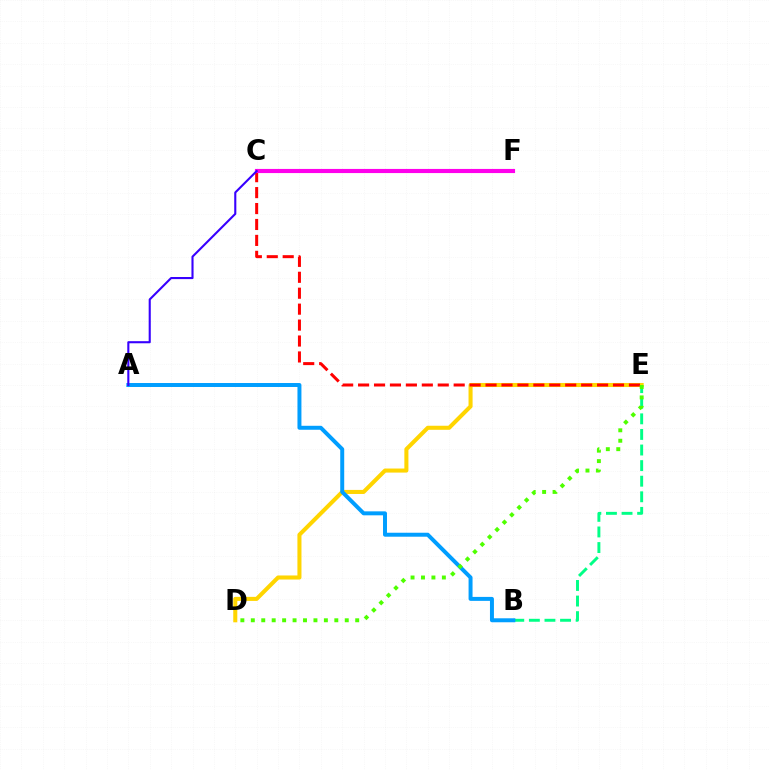{('D', 'E'): [{'color': '#ffd500', 'line_style': 'solid', 'thickness': 2.92}, {'color': '#4fff00', 'line_style': 'dotted', 'thickness': 2.84}], ('B', 'E'): [{'color': '#00ff86', 'line_style': 'dashed', 'thickness': 2.12}], ('A', 'B'): [{'color': '#009eff', 'line_style': 'solid', 'thickness': 2.86}], ('C', 'E'): [{'color': '#ff0000', 'line_style': 'dashed', 'thickness': 2.16}], ('C', 'F'): [{'color': '#ff00ed', 'line_style': 'solid', 'thickness': 2.97}], ('A', 'C'): [{'color': '#3700ff', 'line_style': 'solid', 'thickness': 1.51}]}